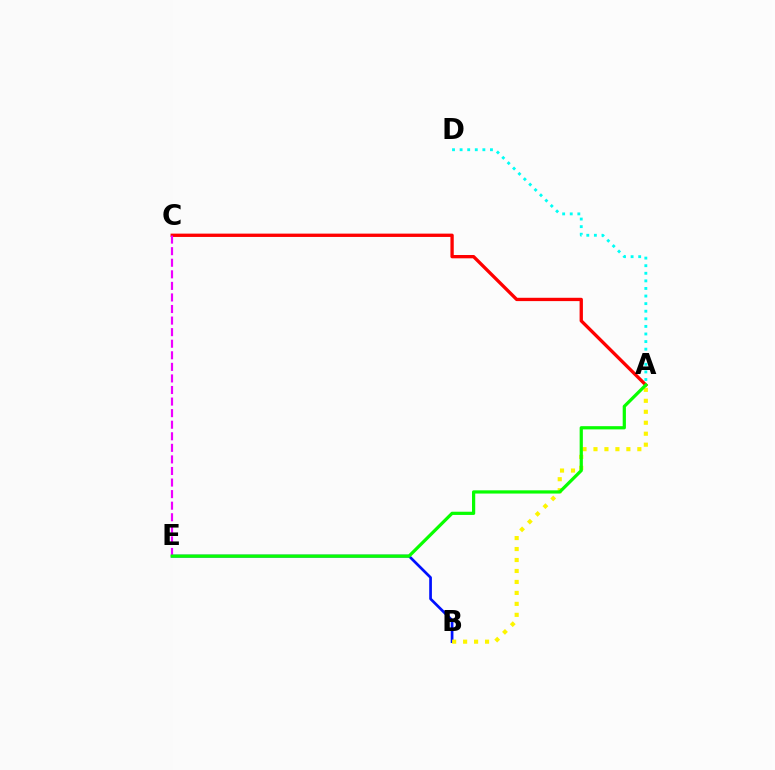{('A', 'C'): [{'color': '#ff0000', 'line_style': 'solid', 'thickness': 2.39}], ('B', 'E'): [{'color': '#0010ff', 'line_style': 'solid', 'thickness': 1.95}], ('C', 'E'): [{'color': '#ee00ff', 'line_style': 'dashed', 'thickness': 1.57}], ('A', 'B'): [{'color': '#fcf500', 'line_style': 'dotted', 'thickness': 2.98}], ('A', 'D'): [{'color': '#00fff6', 'line_style': 'dotted', 'thickness': 2.06}], ('A', 'E'): [{'color': '#08ff00', 'line_style': 'solid', 'thickness': 2.32}]}